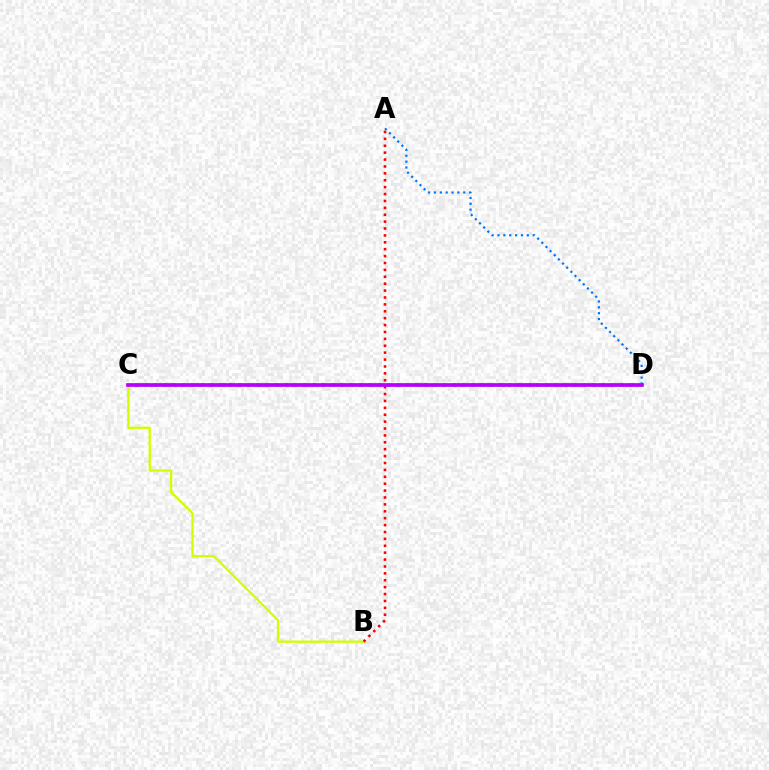{('A', 'D'): [{'color': '#0074ff', 'line_style': 'dotted', 'thickness': 1.59}], ('B', 'C'): [{'color': '#d1ff00', 'line_style': 'solid', 'thickness': 1.66}], ('A', 'B'): [{'color': '#ff0000', 'line_style': 'dotted', 'thickness': 1.87}], ('C', 'D'): [{'color': '#00ff5c', 'line_style': 'dotted', 'thickness': 2.53}, {'color': '#b900ff', 'line_style': 'solid', 'thickness': 2.68}]}